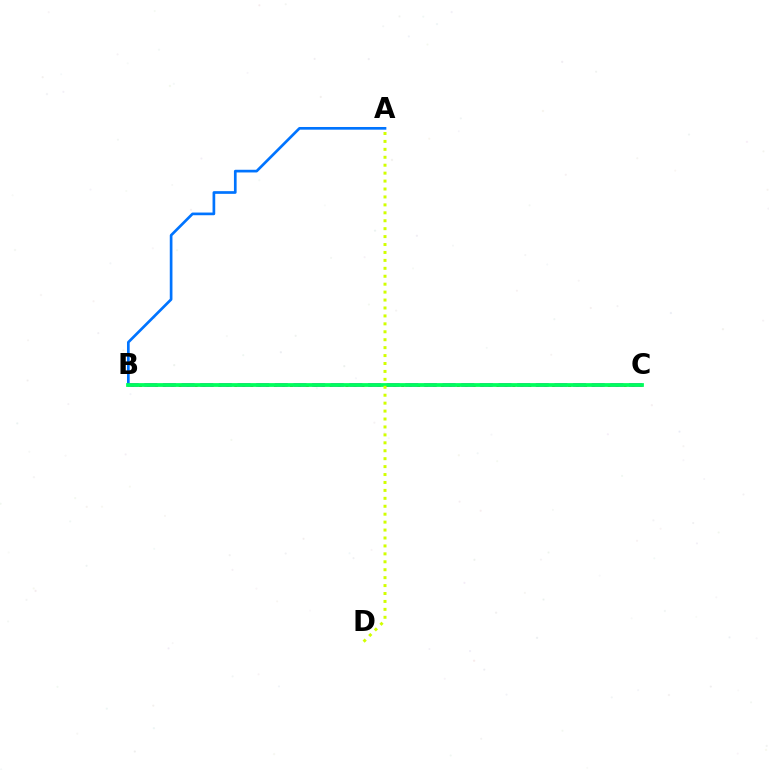{('B', 'C'): [{'color': '#ff0000', 'line_style': 'dotted', 'thickness': 2.16}, {'color': '#b900ff', 'line_style': 'dashed', 'thickness': 2.53}, {'color': '#00ff5c', 'line_style': 'solid', 'thickness': 2.72}], ('A', 'B'): [{'color': '#0074ff', 'line_style': 'solid', 'thickness': 1.93}], ('A', 'D'): [{'color': '#d1ff00', 'line_style': 'dotted', 'thickness': 2.15}]}